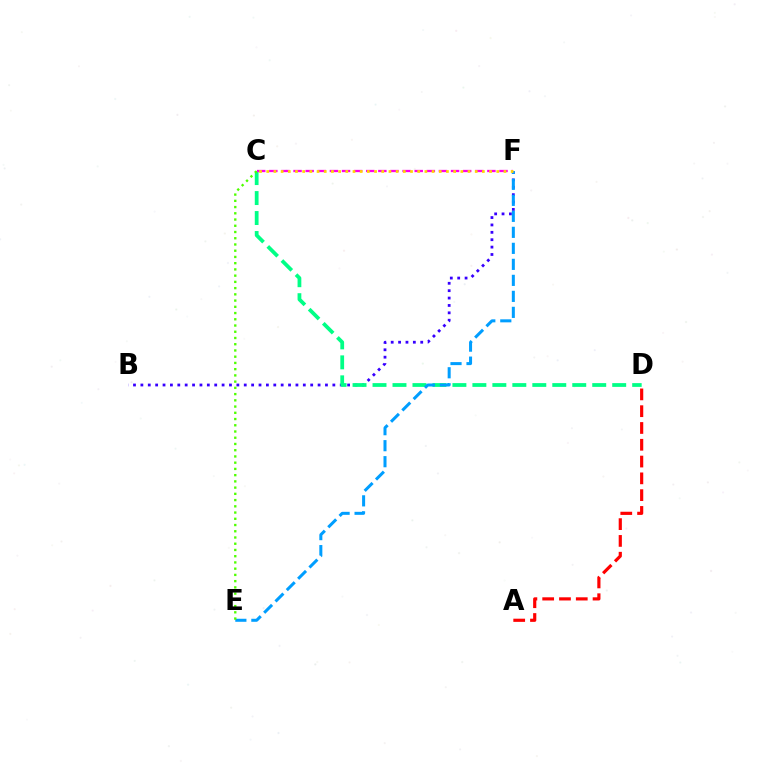{('B', 'F'): [{'color': '#3700ff', 'line_style': 'dotted', 'thickness': 2.01}], ('C', 'D'): [{'color': '#00ff86', 'line_style': 'dashed', 'thickness': 2.71}], ('E', 'F'): [{'color': '#009eff', 'line_style': 'dashed', 'thickness': 2.17}], ('C', 'E'): [{'color': '#4fff00', 'line_style': 'dotted', 'thickness': 1.69}], ('A', 'D'): [{'color': '#ff0000', 'line_style': 'dashed', 'thickness': 2.28}], ('C', 'F'): [{'color': '#ff00ed', 'line_style': 'dashed', 'thickness': 1.65}, {'color': '#ffd500', 'line_style': 'dotted', 'thickness': 1.95}]}